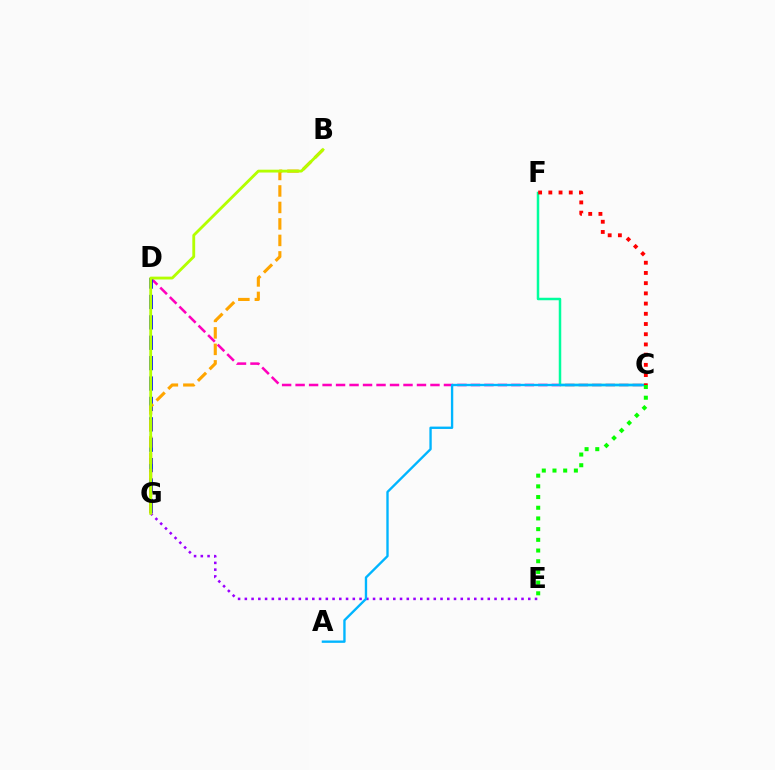{('C', 'D'): [{'color': '#ff00bd', 'line_style': 'dashed', 'thickness': 1.83}], ('E', 'G'): [{'color': '#9b00ff', 'line_style': 'dotted', 'thickness': 1.83}], ('D', 'G'): [{'color': '#0010ff', 'line_style': 'dashed', 'thickness': 2.77}], ('C', 'F'): [{'color': '#00ff9d', 'line_style': 'solid', 'thickness': 1.8}, {'color': '#ff0000', 'line_style': 'dotted', 'thickness': 2.77}], ('B', 'G'): [{'color': '#ffa500', 'line_style': 'dashed', 'thickness': 2.24}, {'color': '#b3ff00', 'line_style': 'solid', 'thickness': 2.04}], ('A', 'C'): [{'color': '#00b5ff', 'line_style': 'solid', 'thickness': 1.7}], ('C', 'E'): [{'color': '#08ff00', 'line_style': 'dotted', 'thickness': 2.91}]}